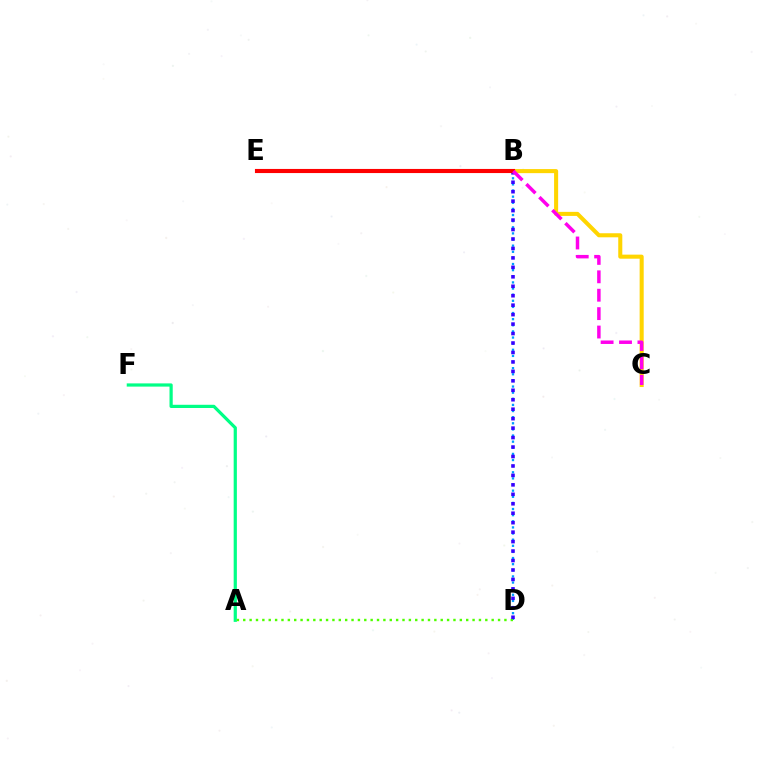{('B', 'D'): [{'color': '#009eff', 'line_style': 'dotted', 'thickness': 1.66}, {'color': '#3700ff', 'line_style': 'dotted', 'thickness': 2.57}], ('A', 'F'): [{'color': '#00ff86', 'line_style': 'solid', 'thickness': 2.31}], ('A', 'D'): [{'color': '#4fff00', 'line_style': 'dotted', 'thickness': 1.73}], ('B', 'C'): [{'color': '#ffd500', 'line_style': 'solid', 'thickness': 2.92}, {'color': '#ff00ed', 'line_style': 'dashed', 'thickness': 2.5}], ('B', 'E'): [{'color': '#ff0000', 'line_style': 'solid', 'thickness': 2.96}]}